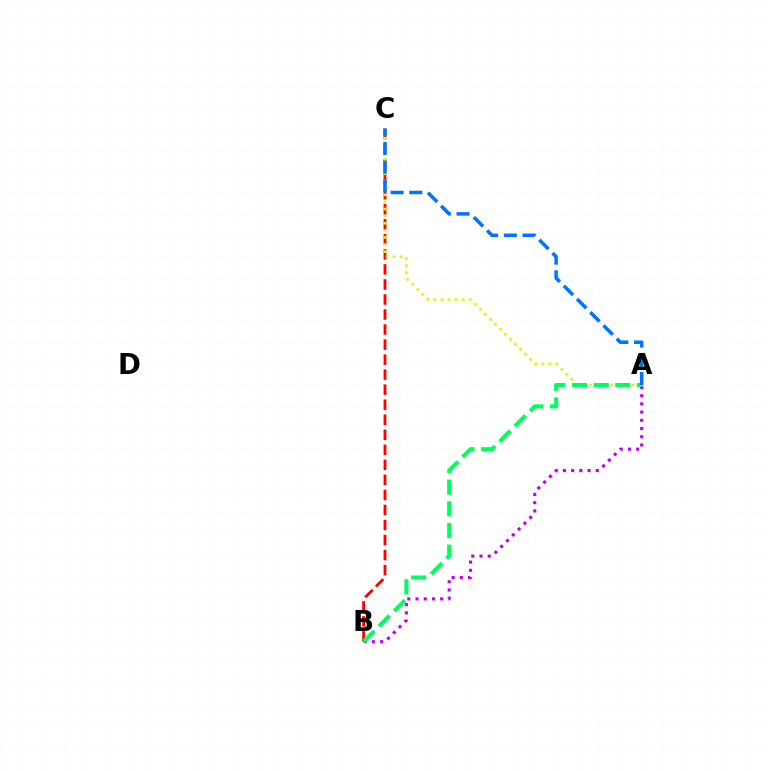{('A', 'B'): [{'color': '#b900ff', 'line_style': 'dotted', 'thickness': 2.23}, {'color': '#00ff5c', 'line_style': 'dashed', 'thickness': 2.94}], ('B', 'C'): [{'color': '#ff0000', 'line_style': 'dashed', 'thickness': 2.04}], ('A', 'C'): [{'color': '#d1ff00', 'line_style': 'dotted', 'thickness': 1.93}, {'color': '#0074ff', 'line_style': 'dashed', 'thickness': 2.54}]}